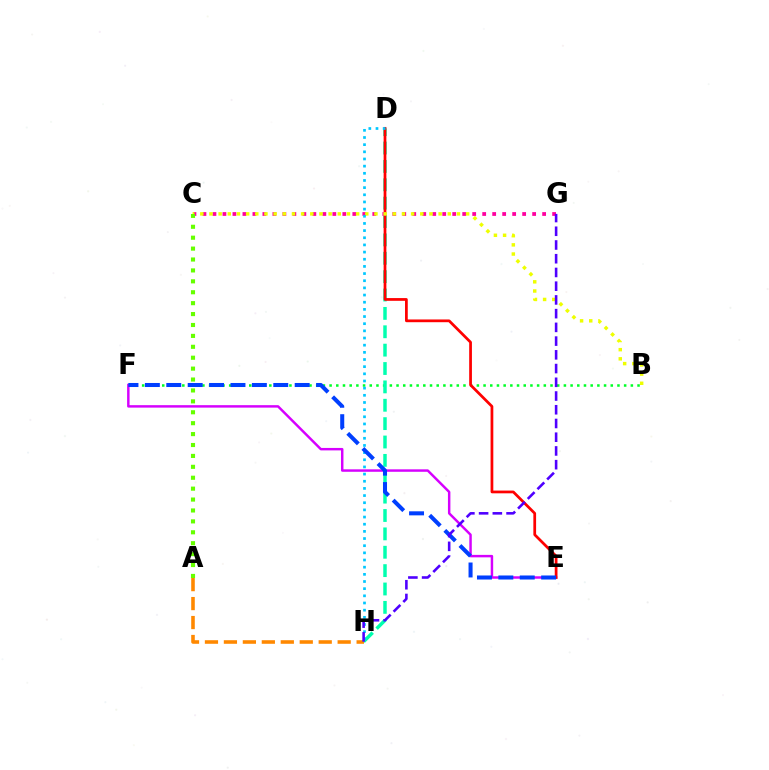{('B', 'F'): [{'color': '#00ff27', 'line_style': 'dotted', 'thickness': 1.82}], ('A', 'H'): [{'color': '#ff8800', 'line_style': 'dashed', 'thickness': 2.58}], ('D', 'H'): [{'color': '#00ffaf', 'line_style': 'dashed', 'thickness': 2.5}, {'color': '#00c7ff', 'line_style': 'dotted', 'thickness': 1.95}], ('E', 'F'): [{'color': '#d600ff', 'line_style': 'solid', 'thickness': 1.77}, {'color': '#003fff', 'line_style': 'dashed', 'thickness': 2.91}], ('D', 'E'): [{'color': '#ff0000', 'line_style': 'solid', 'thickness': 1.97}], ('C', 'G'): [{'color': '#ff00a0', 'line_style': 'dotted', 'thickness': 2.71}], ('B', 'C'): [{'color': '#eeff00', 'line_style': 'dotted', 'thickness': 2.49}], ('A', 'C'): [{'color': '#66ff00', 'line_style': 'dotted', 'thickness': 2.96}], ('G', 'H'): [{'color': '#4f00ff', 'line_style': 'dashed', 'thickness': 1.87}]}